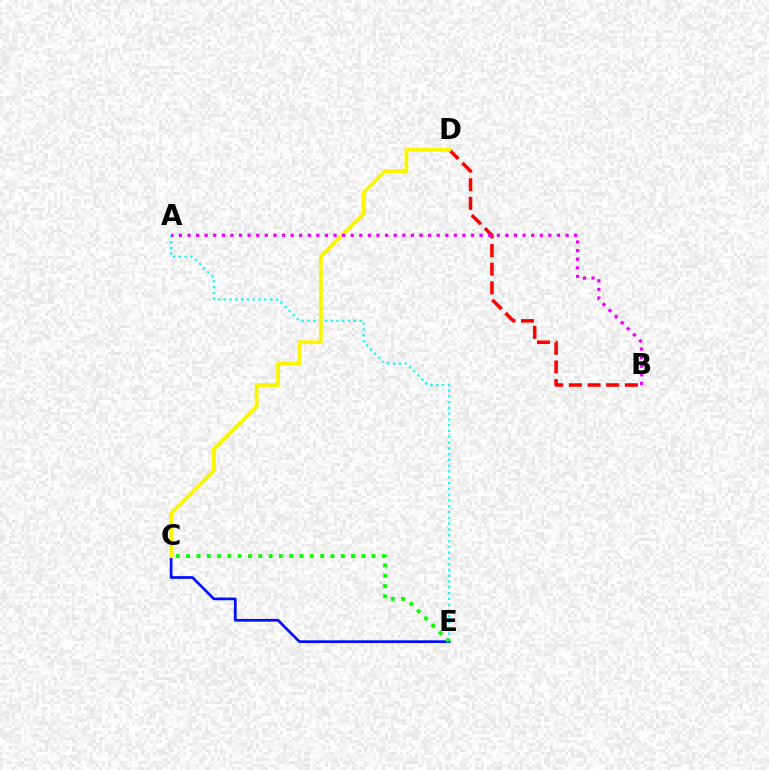{('A', 'E'): [{'color': '#00fff6', 'line_style': 'dotted', 'thickness': 1.57}], ('B', 'D'): [{'color': '#ff0000', 'line_style': 'dashed', 'thickness': 2.54}], ('C', 'E'): [{'color': '#0010ff', 'line_style': 'solid', 'thickness': 1.96}, {'color': '#08ff00', 'line_style': 'dotted', 'thickness': 2.8}], ('C', 'D'): [{'color': '#fcf500', 'line_style': 'solid', 'thickness': 2.73}], ('A', 'B'): [{'color': '#ee00ff', 'line_style': 'dotted', 'thickness': 2.33}]}